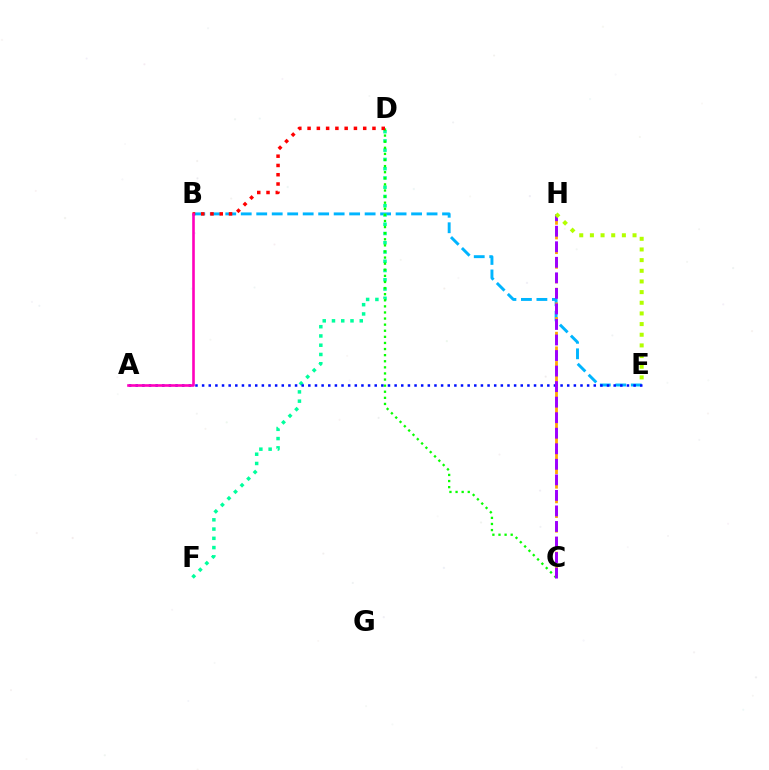{('B', 'E'): [{'color': '#00b5ff', 'line_style': 'dashed', 'thickness': 2.1}], ('D', 'F'): [{'color': '#00ff9d', 'line_style': 'dotted', 'thickness': 2.52}], ('C', 'D'): [{'color': '#08ff00', 'line_style': 'dotted', 'thickness': 1.66}], ('A', 'E'): [{'color': '#0010ff', 'line_style': 'dotted', 'thickness': 1.8}], ('C', 'H'): [{'color': '#ffa500', 'line_style': 'dashed', 'thickness': 1.99}, {'color': '#9b00ff', 'line_style': 'dashed', 'thickness': 2.11}], ('B', 'D'): [{'color': '#ff0000', 'line_style': 'dotted', 'thickness': 2.52}], ('A', 'B'): [{'color': '#ff00bd', 'line_style': 'solid', 'thickness': 1.89}], ('E', 'H'): [{'color': '#b3ff00', 'line_style': 'dotted', 'thickness': 2.9}]}